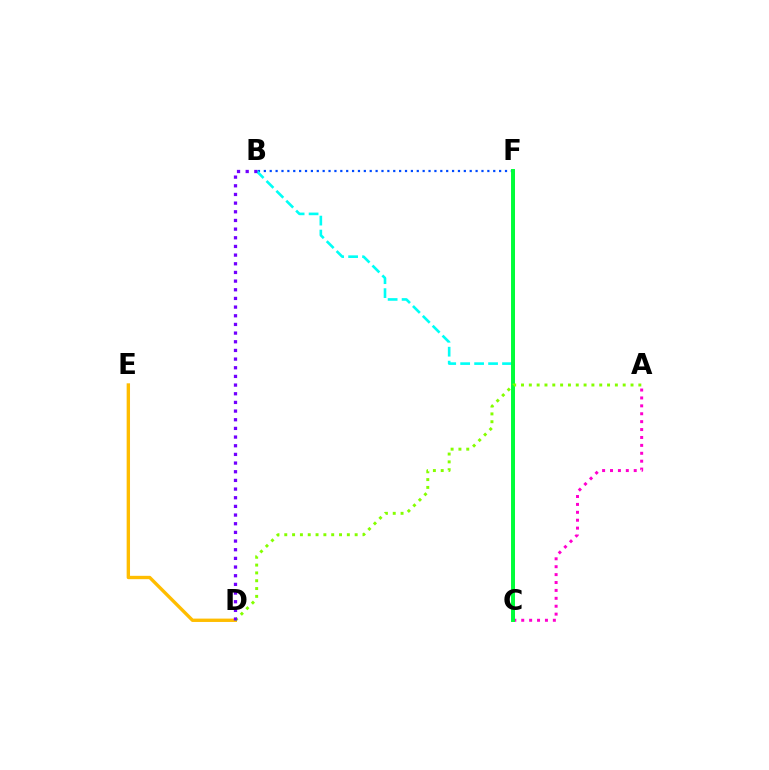{('A', 'C'): [{'color': '#ff00cf', 'line_style': 'dotted', 'thickness': 2.15}], ('C', 'F'): [{'color': '#ff0000', 'line_style': 'solid', 'thickness': 1.87}, {'color': '#00ff39', 'line_style': 'solid', 'thickness': 2.83}], ('B', 'F'): [{'color': '#004bff', 'line_style': 'dotted', 'thickness': 1.6}], ('B', 'C'): [{'color': '#00fff6', 'line_style': 'dashed', 'thickness': 1.9}], ('D', 'E'): [{'color': '#ffbd00', 'line_style': 'solid', 'thickness': 2.42}], ('A', 'D'): [{'color': '#84ff00', 'line_style': 'dotted', 'thickness': 2.13}], ('B', 'D'): [{'color': '#7200ff', 'line_style': 'dotted', 'thickness': 2.35}]}